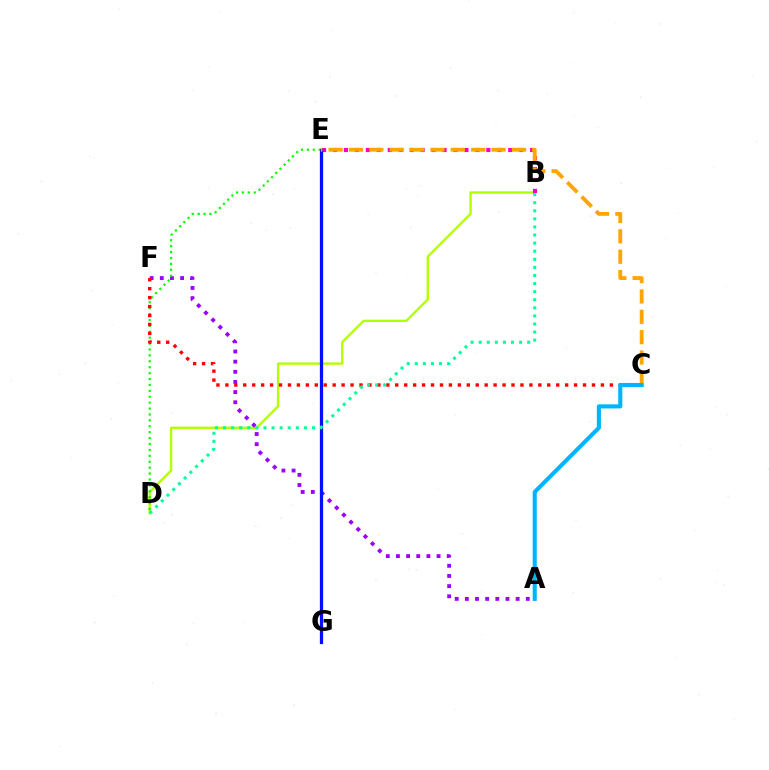{('B', 'D'): [{'color': '#b3ff00', 'line_style': 'solid', 'thickness': 1.7}, {'color': '#00ff9d', 'line_style': 'dotted', 'thickness': 2.2}], ('A', 'F'): [{'color': '#9b00ff', 'line_style': 'dotted', 'thickness': 2.76}], ('D', 'E'): [{'color': '#08ff00', 'line_style': 'dotted', 'thickness': 1.6}], ('B', 'E'): [{'color': '#ff00bd', 'line_style': 'dotted', 'thickness': 2.98}], ('E', 'G'): [{'color': '#0010ff', 'line_style': 'solid', 'thickness': 2.33}], ('C', 'F'): [{'color': '#ff0000', 'line_style': 'dotted', 'thickness': 2.43}], ('C', 'E'): [{'color': '#ffa500', 'line_style': 'dashed', 'thickness': 2.77}], ('A', 'C'): [{'color': '#00b5ff', 'line_style': 'solid', 'thickness': 2.96}]}